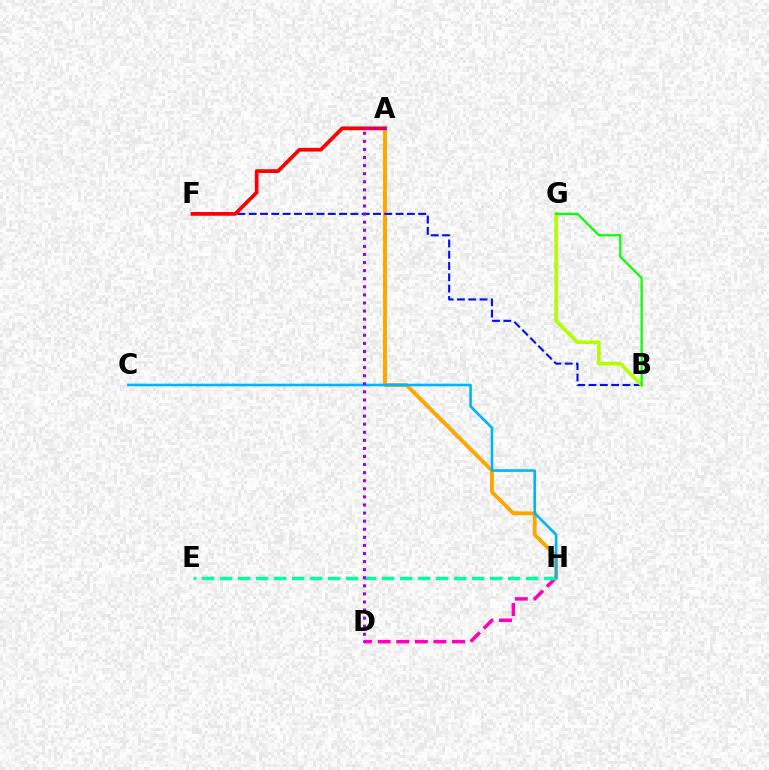{('A', 'H'): [{'color': '#ffa500', 'line_style': 'solid', 'thickness': 2.8}], ('B', 'F'): [{'color': '#0010ff', 'line_style': 'dashed', 'thickness': 1.54}], ('B', 'G'): [{'color': '#b3ff00', 'line_style': 'solid', 'thickness': 2.64}, {'color': '#08ff00', 'line_style': 'solid', 'thickness': 1.59}], ('D', 'H'): [{'color': '#ff00bd', 'line_style': 'dashed', 'thickness': 2.53}], ('E', 'H'): [{'color': '#00ff9d', 'line_style': 'dashed', 'thickness': 2.45}], ('A', 'F'): [{'color': '#ff0000', 'line_style': 'solid', 'thickness': 2.68}], ('C', 'H'): [{'color': '#00b5ff', 'line_style': 'solid', 'thickness': 1.89}], ('A', 'D'): [{'color': '#9b00ff', 'line_style': 'dotted', 'thickness': 2.2}]}